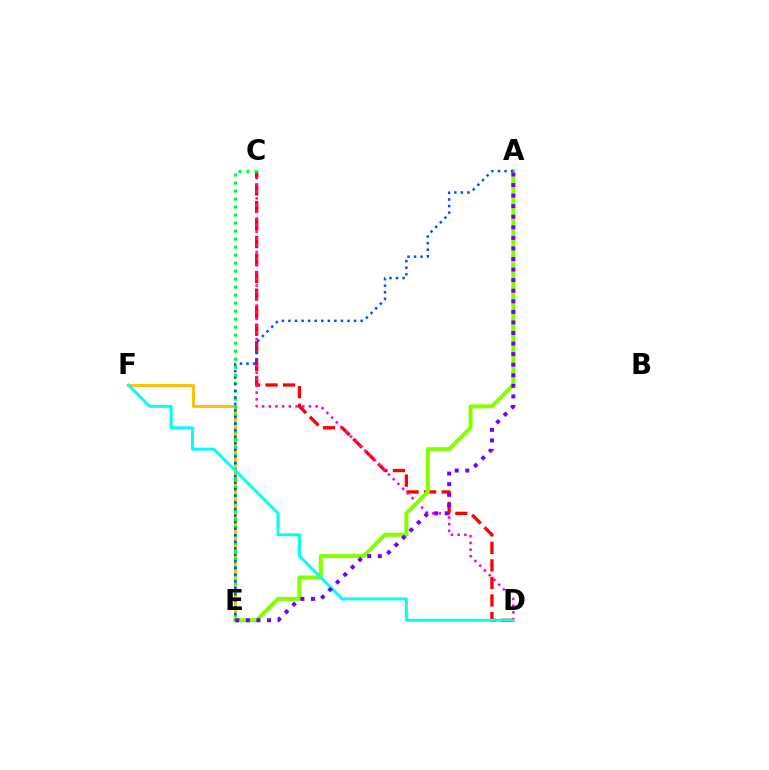{('C', 'D'): [{'color': '#ff0000', 'line_style': 'dashed', 'thickness': 2.38}, {'color': '#ff00cf', 'line_style': 'dotted', 'thickness': 1.82}], ('E', 'F'): [{'color': '#ffbd00', 'line_style': 'solid', 'thickness': 2.05}], ('C', 'E'): [{'color': '#00ff39', 'line_style': 'dotted', 'thickness': 2.18}], ('A', 'E'): [{'color': '#84ff00', 'line_style': 'solid', 'thickness': 2.9}, {'color': '#004bff', 'line_style': 'dotted', 'thickness': 1.78}, {'color': '#7200ff', 'line_style': 'dotted', 'thickness': 2.87}], ('D', 'F'): [{'color': '#00fff6', 'line_style': 'solid', 'thickness': 2.12}]}